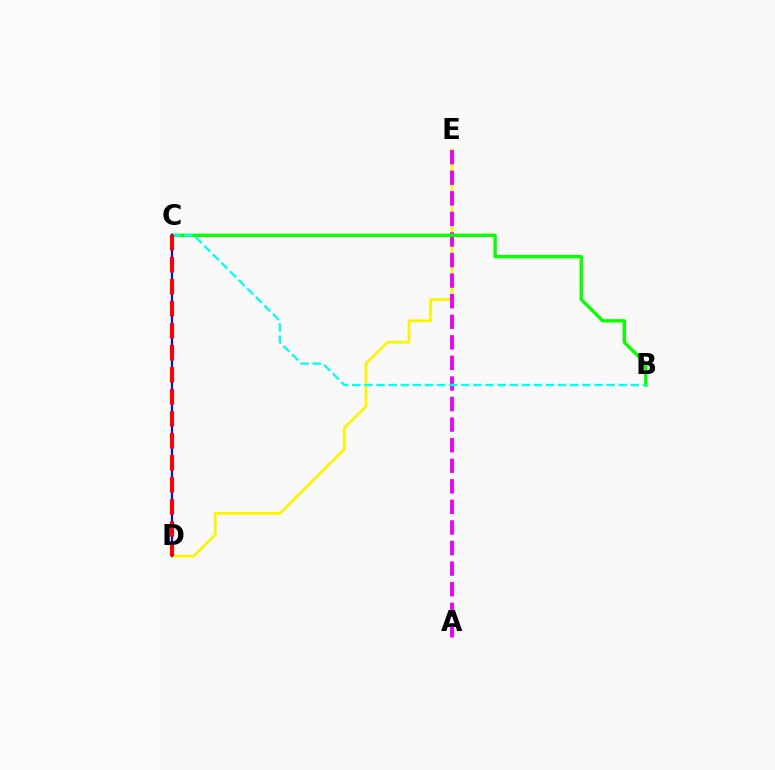{('D', 'E'): [{'color': '#fcf500', 'line_style': 'solid', 'thickness': 1.98}], ('A', 'E'): [{'color': '#ee00ff', 'line_style': 'dashed', 'thickness': 2.79}], ('B', 'C'): [{'color': '#08ff00', 'line_style': 'solid', 'thickness': 2.43}, {'color': '#00fff6', 'line_style': 'dashed', 'thickness': 1.64}], ('C', 'D'): [{'color': '#0010ff', 'line_style': 'solid', 'thickness': 1.61}, {'color': '#ff0000', 'line_style': 'dashed', 'thickness': 2.99}]}